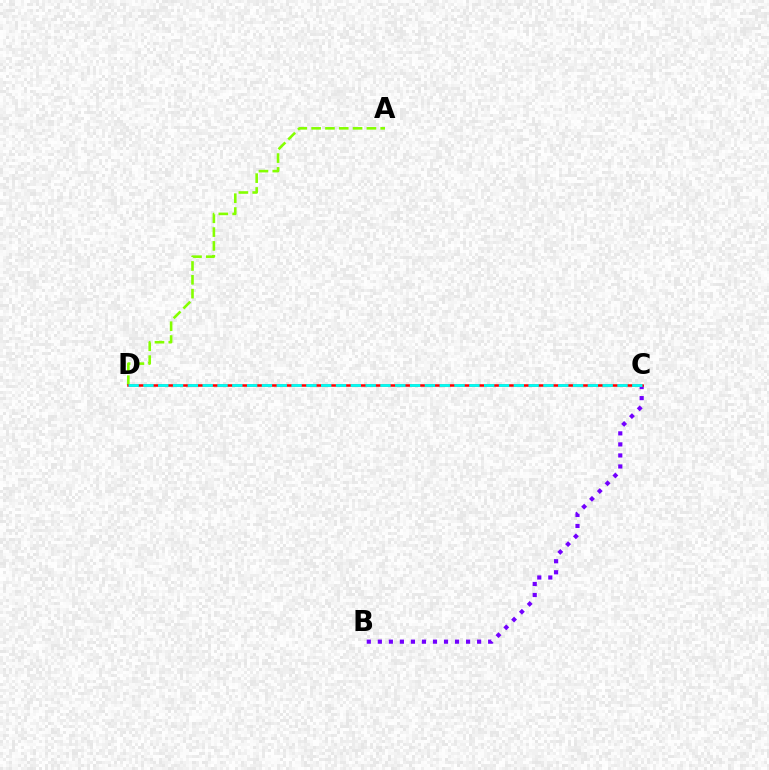{('B', 'C'): [{'color': '#7200ff', 'line_style': 'dotted', 'thickness': 3.0}], ('A', 'D'): [{'color': '#84ff00', 'line_style': 'dashed', 'thickness': 1.88}], ('C', 'D'): [{'color': '#ff0000', 'line_style': 'solid', 'thickness': 1.82}, {'color': '#00fff6', 'line_style': 'dashed', 'thickness': 2.01}]}